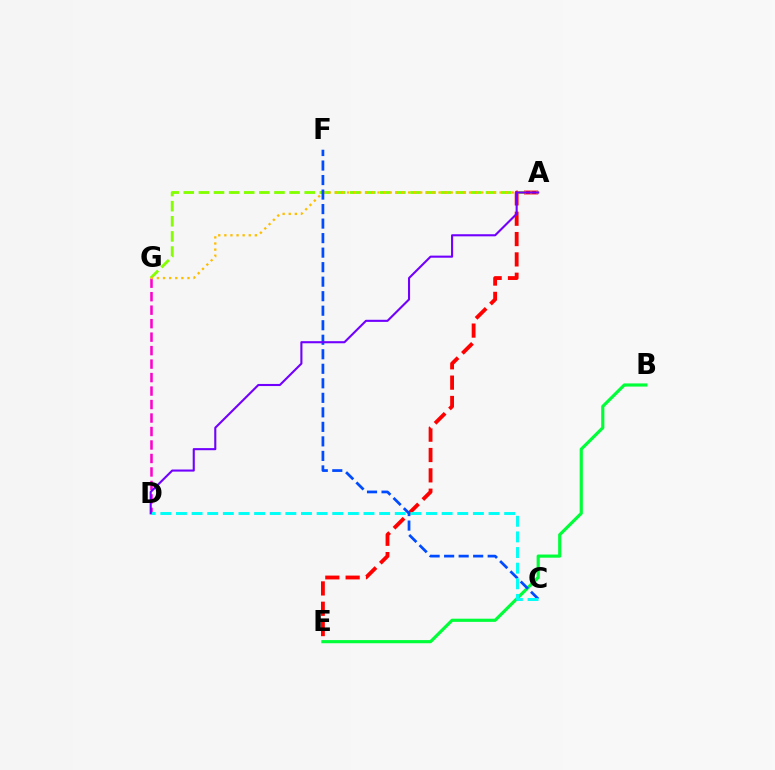{('A', 'G'): [{'color': '#84ff00', 'line_style': 'dashed', 'thickness': 2.05}, {'color': '#ffbd00', 'line_style': 'dotted', 'thickness': 1.66}], ('D', 'G'): [{'color': '#ff00cf', 'line_style': 'dashed', 'thickness': 1.83}], ('A', 'E'): [{'color': '#ff0000', 'line_style': 'dashed', 'thickness': 2.76}], ('B', 'E'): [{'color': '#00ff39', 'line_style': 'solid', 'thickness': 2.28}], ('C', 'F'): [{'color': '#004bff', 'line_style': 'dashed', 'thickness': 1.97}], ('C', 'D'): [{'color': '#00fff6', 'line_style': 'dashed', 'thickness': 2.12}], ('A', 'D'): [{'color': '#7200ff', 'line_style': 'solid', 'thickness': 1.52}]}